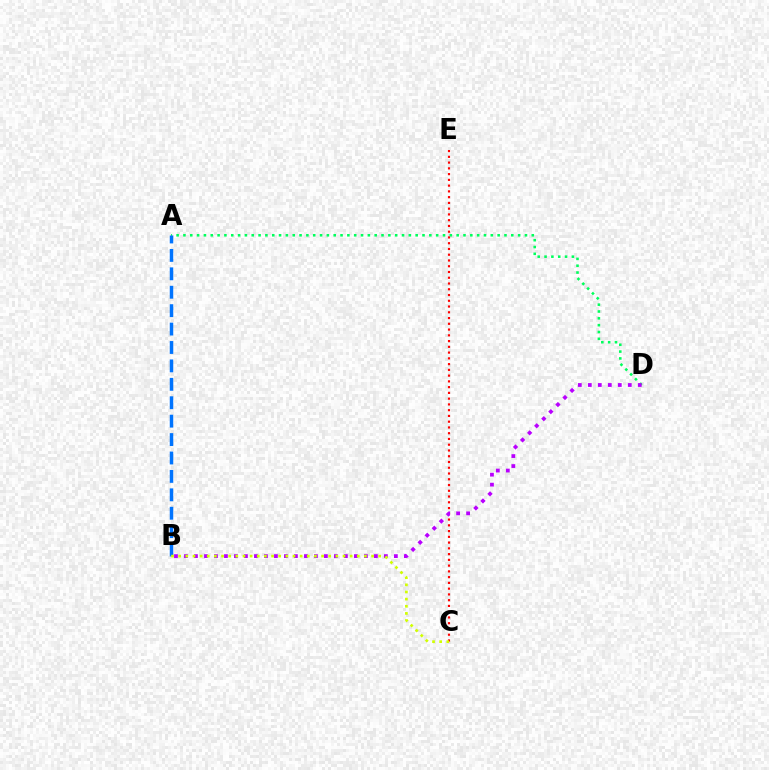{('A', 'D'): [{'color': '#00ff5c', 'line_style': 'dotted', 'thickness': 1.86}], ('C', 'E'): [{'color': '#ff0000', 'line_style': 'dotted', 'thickness': 1.56}], ('A', 'B'): [{'color': '#0074ff', 'line_style': 'dashed', 'thickness': 2.5}], ('B', 'D'): [{'color': '#b900ff', 'line_style': 'dotted', 'thickness': 2.72}], ('B', 'C'): [{'color': '#d1ff00', 'line_style': 'dotted', 'thickness': 1.94}]}